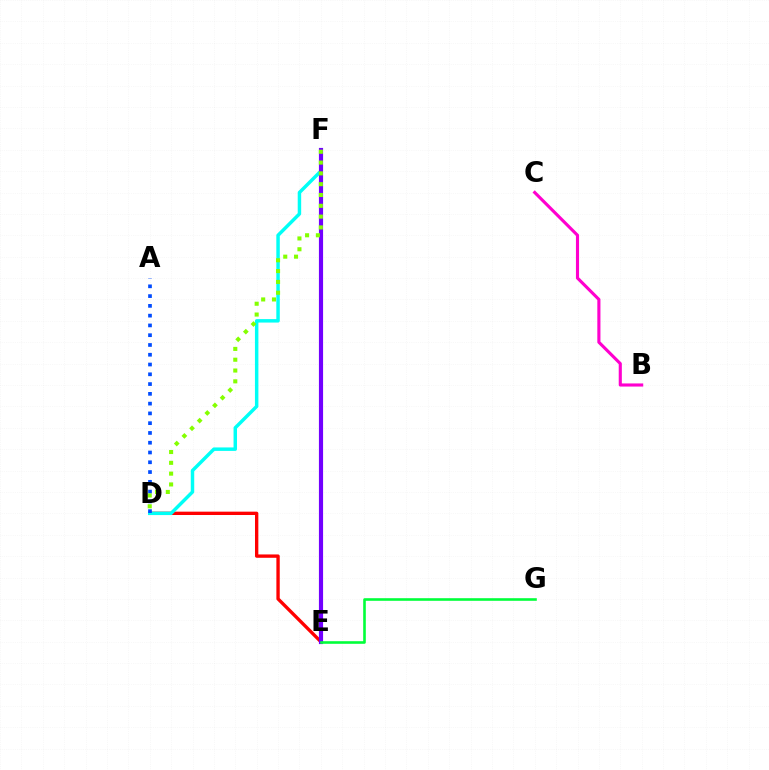{('E', 'F'): [{'color': '#ffbd00', 'line_style': 'dotted', 'thickness': 2.8}, {'color': '#7200ff', 'line_style': 'solid', 'thickness': 2.99}], ('D', 'E'): [{'color': '#ff0000', 'line_style': 'solid', 'thickness': 2.41}], ('D', 'F'): [{'color': '#00fff6', 'line_style': 'solid', 'thickness': 2.49}, {'color': '#84ff00', 'line_style': 'dotted', 'thickness': 2.94}], ('E', 'G'): [{'color': '#00ff39', 'line_style': 'solid', 'thickness': 1.88}], ('A', 'D'): [{'color': '#004bff', 'line_style': 'dotted', 'thickness': 2.66}], ('B', 'C'): [{'color': '#ff00cf', 'line_style': 'solid', 'thickness': 2.25}]}